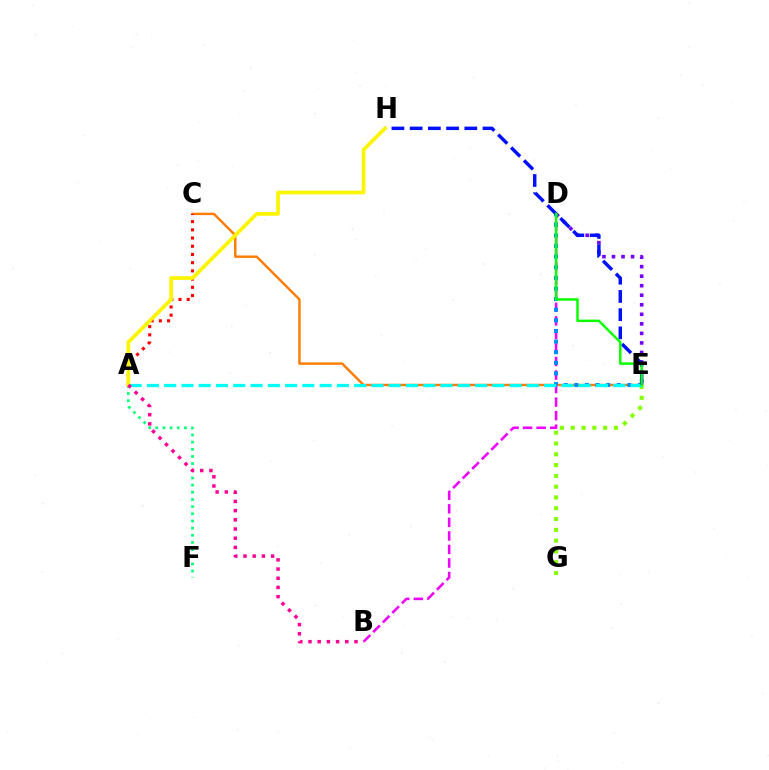{('C', 'E'): [{'color': '#ff7c00', 'line_style': 'solid', 'thickness': 1.75}], ('B', 'D'): [{'color': '#ee00ff', 'line_style': 'dashed', 'thickness': 1.84}], ('E', 'G'): [{'color': '#84ff00', 'line_style': 'dotted', 'thickness': 2.93}], ('D', 'E'): [{'color': '#7200ff', 'line_style': 'dotted', 'thickness': 2.59}, {'color': '#008cff', 'line_style': 'dotted', 'thickness': 2.88}, {'color': '#08ff00', 'line_style': 'solid', 'thickness': 1.77}], ('A', 'C'): [{'color': '#ff0000', 'line_style': 'dotted', 'thickness': 2.23}], ('A', 'E'): [{'color': '#00fff6', 'line_style': 'dashed', 'thickness': 2.35}], ('E', 'H'): [{'color': '#0010ff', 'line_style': 'dashed', 'thickness': 2.47}], ('A', 'F'): [{'color': '#00ff74', 'line_style': 'dotted', 'thickness': 1.95}], ('A', 'H'): [{'color': '#fcf500', 'line_style': 'solid', 'thickness': 2.67}], ('A', 'B'): [{'color': '#ff0094', 'line_style': 'dotted', 'thickness': 2.5}]}